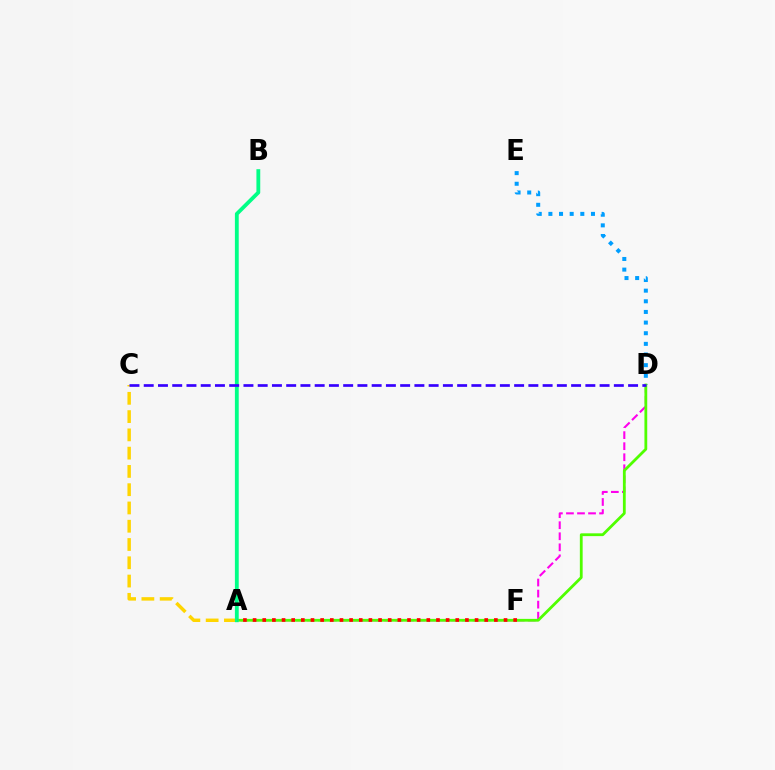{('A', 'D'): [{'color': '#ff00ed', 'line_style': 'dashed', 'thickness': 1.5}, {'color': '#4fff00', 'line_style': 'solid', 'thickness': 2.01}], ('D', 'E'): [{'color': '#009eff', 'line_style': 'dotted', 'thickness': 2.89}], ('A', 'C'): [{'color': '#ffd500', 'line_style': 'dashed', 'thickness': 2.48}], ('A', 'B'): [{'color': '#00ff86', 'line_style': 'solid', 'thickness': 2.75}], ('A', 'F'): [{'color': '#ff0000', 'line_style': 'dotted', 'thickness': 2.62}], ('C', 'D'): [{'color': '#3700ff', 'line_style': 'dashed', 'thickness': 1.94}]}